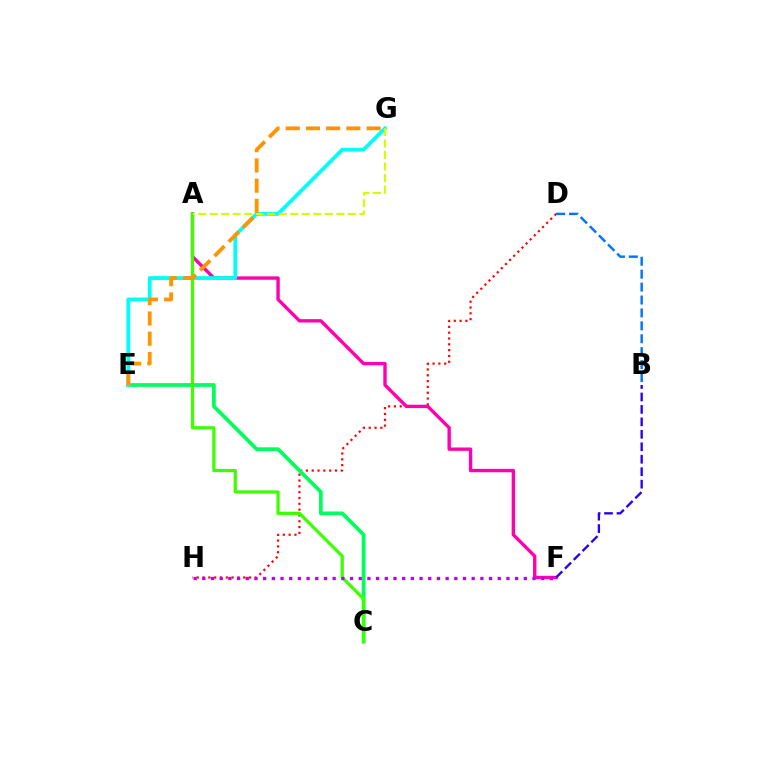{('D', 'H'): [{'color': '#ff0000', 'line_style': 'dotted', 'thickness': 1.58}], ('B', 'D'): [{'color': '#0074ff', 'line_style': 'dashed', 'thickness': 1.76}], ('C', 'E'): [{'color': '#00ff5c', 'line_style': 'solid', 'thickness': 2.7}], ('A', 'F'): [{'color': '#ff00ac', 'line_style': 'solid', 'thickness': 2.43}], ('A', 'C'): [{'color': '#3dff00', 'line_style': 'solid', 'thickness': 2.33}], ('E', 'G'): [{'color': '#00fff6', 'line_style': 'solid', 'thickness': 2.75}, {'color': '#ff9400', 'line_style': 'dashed', 'thickness': 2.75}], ('F', 'H'): [{'color': '#b900ff', 'line_style': 'dotted', 'thickness': 2.36}], ('B', 'F'): [{'color': '#2500ff', 'line_style': 'dashed', 'thickness': 1.69}], ('A', 'G'): [{'color': '#d1ff00', 'line_style': 'dashed', 'thickness': 1.56}]}